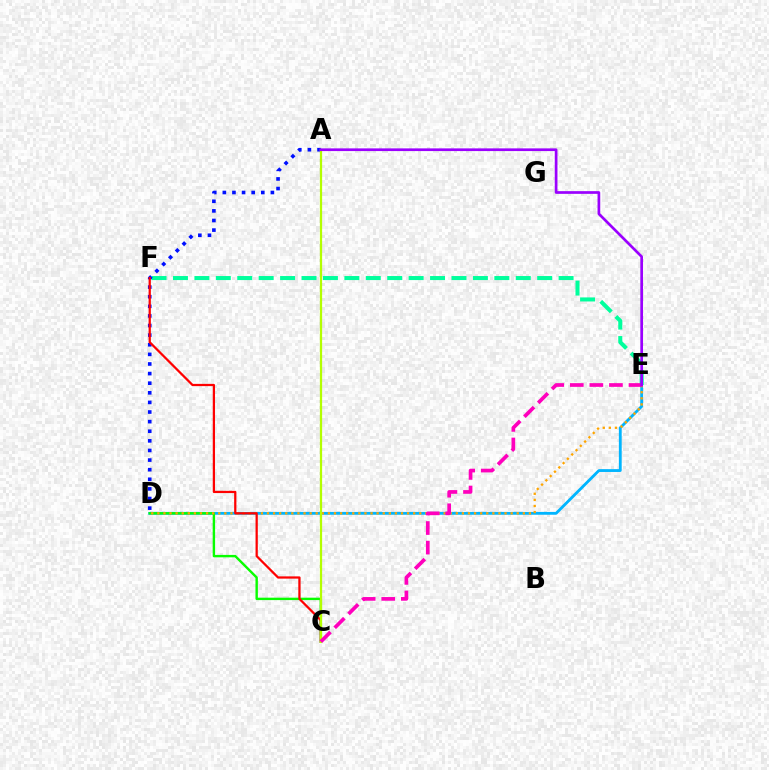{('D', 'E'): [{'color': '#00b5ff', 'line_style': 'solid', 'thickness': 2.04}, {'color': '#ffa500', 'line_style': 'dotted', 'thickness': 1.65}], ('C', 'D'): [{'color': '#08ff00', 'line_style': 'solid', 'thickness': 1.74}], ('E', 'F'): [{'color': '#00ff9d', 'line_style': 'dashed', 'thickness': 2.91}], ('A', 'D'): [{'color': '#0010ff', 'line_style': 'dotted', 'thickness': 2.61}], ('C', 'F'): [{'color': '#ff0000', 'line_style': 'solid', 'thickness': 1.62}], ('A', 'C'): [{'color': '#b3ff00', 'line_style': 'solid', 'thickness': 1.62}], ('C', 'E'): [{'color': '#ff00bd', 'line_style': 'dashed', 'thickness': 2.66}], ('A', 'E'): [{'color': '#9b00ff', 'line_style': 'solid', 'thickness': 1.94}]}